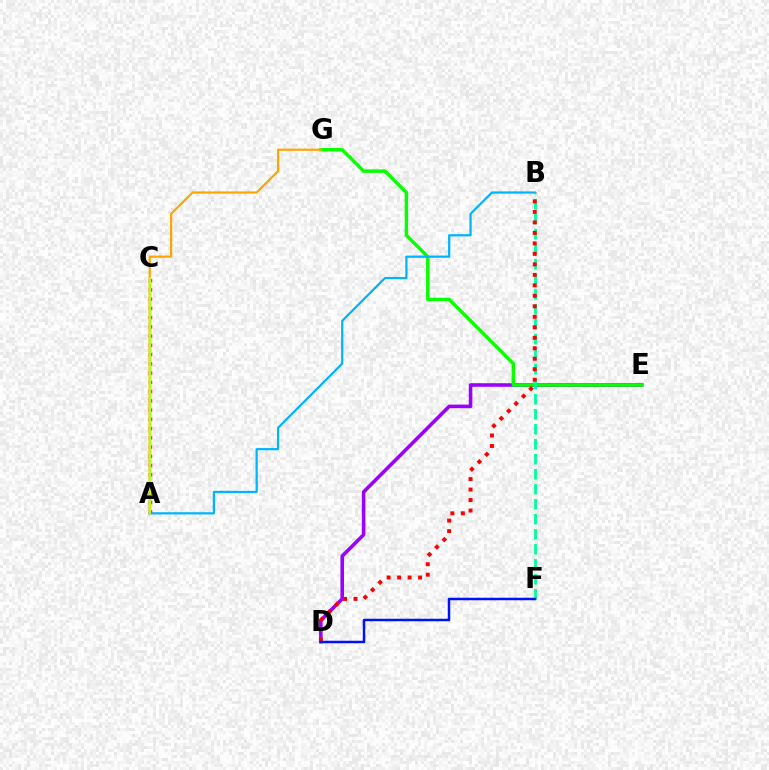{('D', 'E'): [{'color': '#9b00ff', 'line_style': 'solid', 'thickness': 2.57}], ('E', 'G'): [{'color': '#08ff00', 'line_style': 'solid', 'thickness': 2.47}], ('B', 'F'): [{'color': '#00ff9d', 'line_style': 'dashed', 'thickness': 2.04}], ('A', 'G'): [{'color': '#ffa500', 'line_style': 'solid', 'thickness': 1.58}], ('B', 'D'): [{'color': '#ff0000', 'line_style': 'dotted', 'thickness': 2.85}], ('D', 'F'): [{'color': '#0010ff', 'line_style': 'solid', 'thickness': 1.79}], ('A', 'B'): [{'color': '#00b5ff', 'line_style': 'solid', 'thickness': 1.6}], ('A', 'C'): [{'color': '#ff00bd', 'line_style': 'dotted', 'thickness': 2.51}, {'color': '#b3ff00', 'line_style': 'solid', 'thickness': 1.77}]}